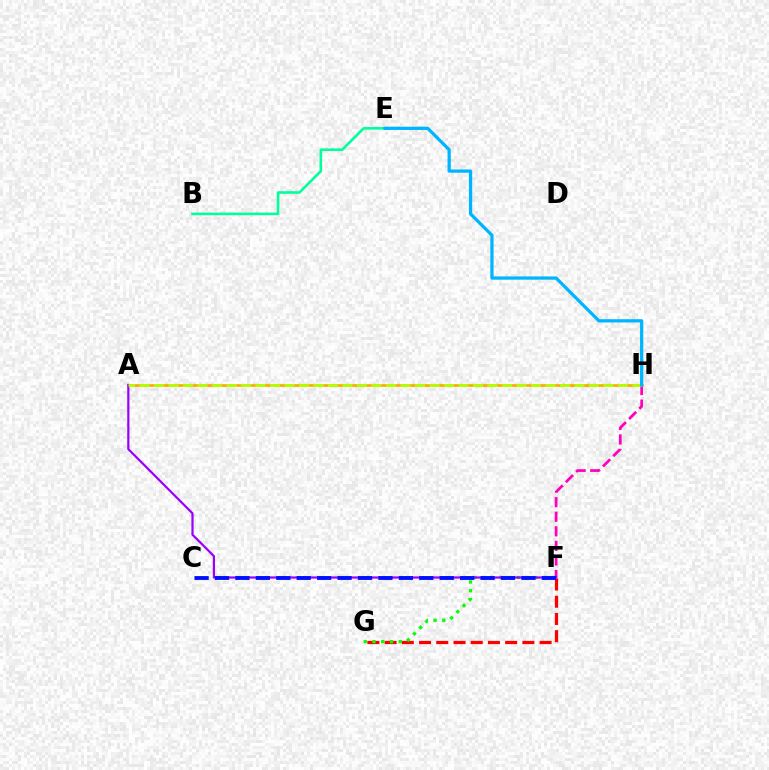{('A', 'H'): [{'color': '#ffa500', 'line_style': 'solid', 'thickness': 1.87}, {'color': '#b3ff00', 'line_style': 'dashed', 'thickness': 1.97}], ('F', 'H'): [{'color': '#ff00bd', 'line_style': 'dashed', 'thickness': 1.98}], ('F', 'G'): [{'color': '#ff0000', 'line_style': 'dashed', 'thickness': 2.34}, {'color': '#08ff00', 'line_style': 'dotted', 'thickness': 2.38}], ('A', 'F'): [{'color': '#9b00ff', 'line_style': 'solid', 'thickness': 1.6}], ('B', 'E'): [{'color': '#00ff9d', 'line_style': 'solid', 'thickness': 1.87}], ('C', 'F'): [{'color': '#0010ff', 'line_style': 'dashed', 'thickness': 2.78}], ('E', 'H'): [{'color': '#00b5ff', 'line_style': 'solid', 'thickness': 2.34}]}